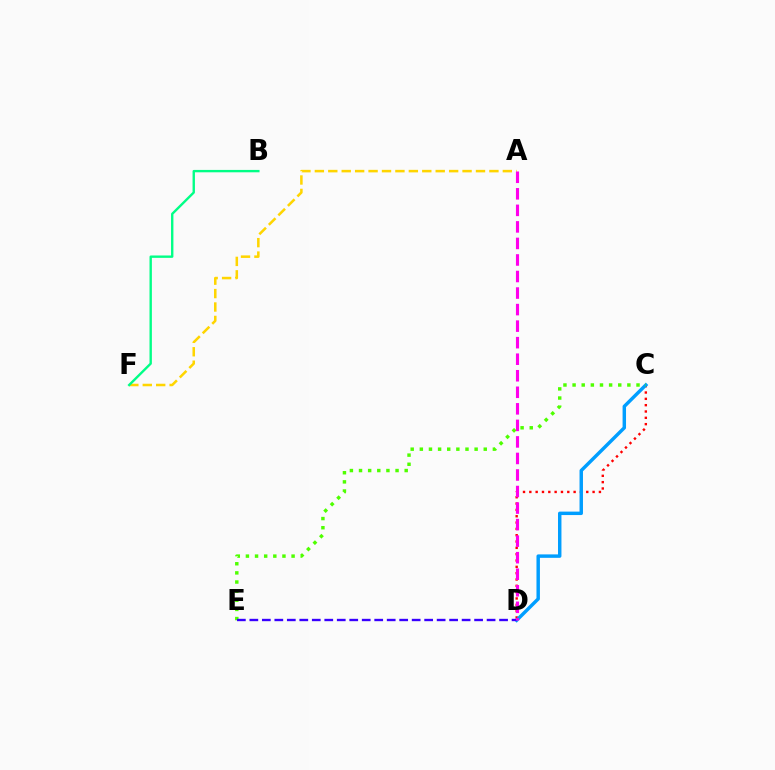{('C', 'D'): [{'color': '#ff0000', 'line_style': 'dotted', 'thickness': 1.72}, {'color': '#009eff', 'line_style': 'solid', 'thickness': 2.48}], ('A', 'F'): [{'color': '#ffd500', 'line_style': 'dashed', 'thickness': 1.82}], ('C', 'E'): [{'color': '#4fff00', 'line_style': 'dotted', 'thickness': 2.48}], ('D', 'E'): [{'color': '#3700ff', 'line_style': 'dashed', 'thickness': 1.7}], ('B', 'F'): [{'color': '#00ff86', 'line_style': 'solid', 'thickness': 1.71}], ('A', 'D'): [{'color': '#ff00ed', 'line_style': 'dashed', 'thickness': 2.25}]}